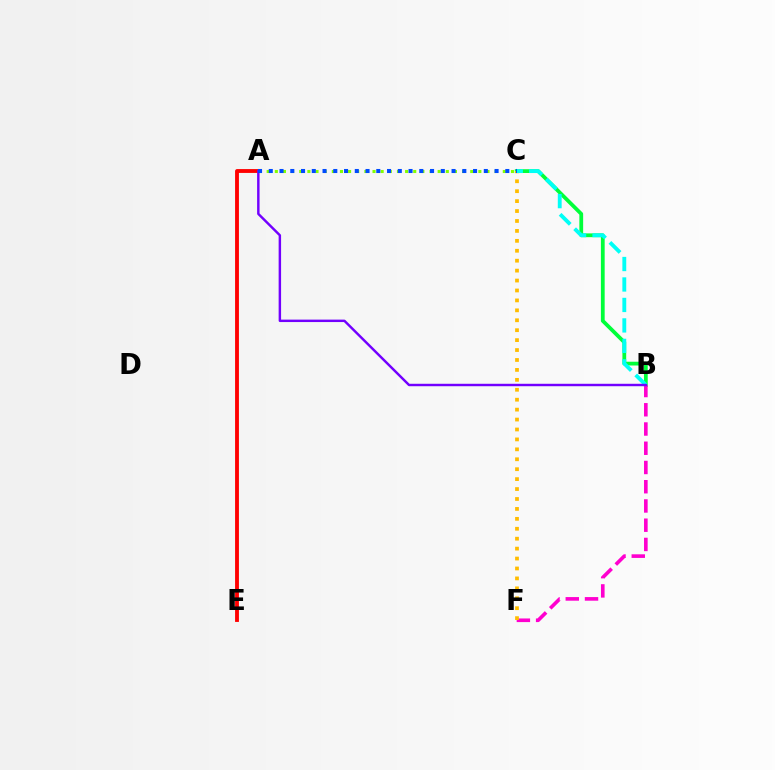{('B', 'C'): [{'color': '#00ff39', 'line_style': 'solid', 'thickness': 2.72}, {'color': '#00fff6', 'line_style': 'dashed', 'thickness': 2.78}], ('B', 'F'): [{'color': '#ff00cf', 'line_style': 'dashed', 'thickness': 2.61}], ('A', 'E'): [{'color': '#ff0000', 'line_style': 'solid', 'thickness': 2.77}], ('C', 'F'): [{'color': '#ffbd00', 'line_style': 'dotted', 'thickness': 2.7}], ('A', 'C'): [{'color': '#84ff00', 'line_style': 'dotted', 'thickness': 2.21}, {'color': '#004bff', 'line_style': 'dotted', 'thickness': 2.92}], ('A', 'B'): [{'color': '#7200ff', 'line_style': 'solid', 'thickness': 1.76}]}